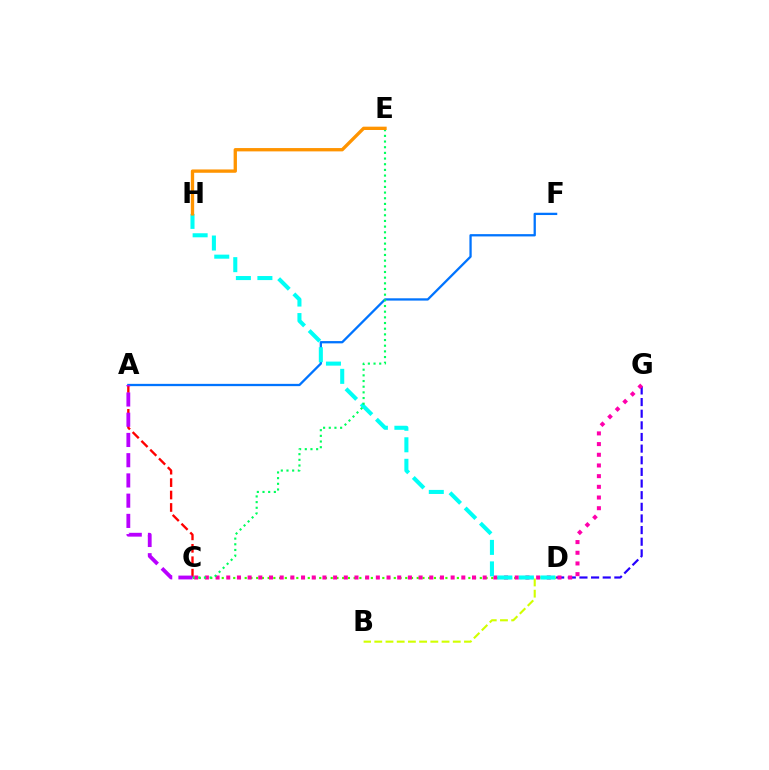{('C', 'D'): [{'color': '#3dff00', 'line_style': 'dotted', 'thickness': 1.56}], ('A', 'C'): [{'color': '#ff0000', 'line_style': 'dashed', 'thickness': 1.69}, {'color': '#b900ff', 'line_style': 'dashed', 'thickness': 2.75}], ('B', 'D'): [{'color': '#d1ff00', 'line_style': 'dashed', 'thickness': 1.52}], ('D', 'G'): [{'color': '#2500ff', 'line_style': 'dashed', 'thickness': 1.58}], ('C', 'G'): [{'color': '#ff00ac', 'line_style': 'dotted', 'thickness': 2.9}], ('A', 'F'): [{'color': '#0074ff', 'line_style': 'solid', 'thickness': 1.65}], ('D', 'H'): [{'color': '#00fff6', 'line_style': 'dashed', 'thickness': 2.92}], ('C', 'E'): [{'color': '#00ff5c', 'line_style': 'dotted', 'thickness': 1.54}], ('E', 'H'): [{'color': '#ff9400', 'line_style': 'solid', 'thickness': 2.39}]}